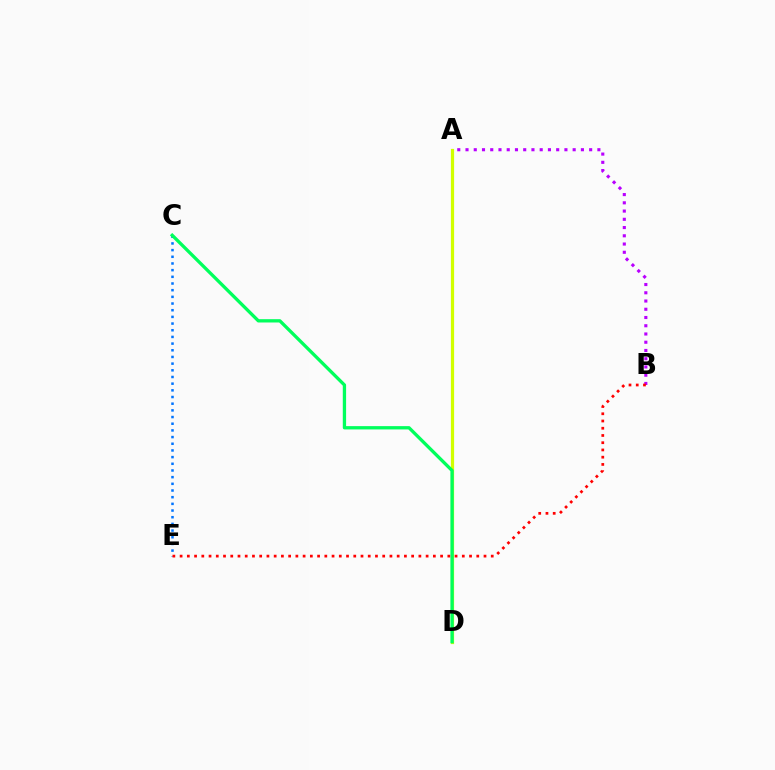{('C', 'E'): [{'color': '#0074ff', 'line_style': 'dotted', 'thickness': 1.81}], ('A', 'D'): [{'color': '#d1ff00', 'line_style': 'solid', 'thickness': 2.32}], ('C', 'D'): [{'color': '#00ff5c', 'line_style': 'solid', 'thickness': 2.38}], ('A', 'B'): [{'color': '#b900ff', 'line_style': 'dotted', 'thickness': 2.24}], ('B', 'E'): [{'color': '#ff0000', 'line_style': 'dotted', 'thickness': 1.97}]}